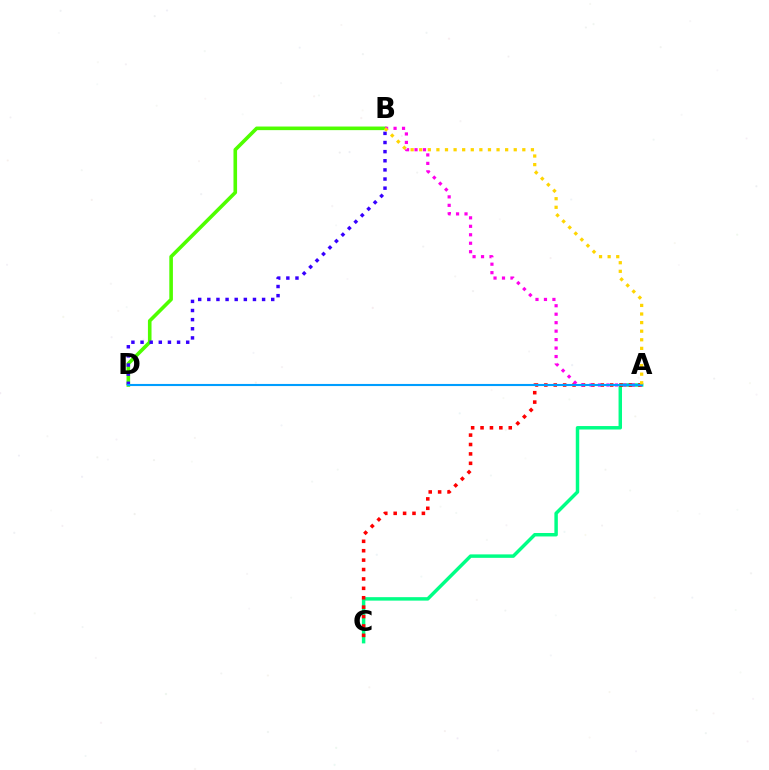{('A', 'C'): [{'color': '#00ff86', 'line_style': 'solid', 'thickness': 2.49}, {'color': '#ff0000', 'line_style': 'dotted', 'thickness': 2.56}], ('B', 'D'): [{'color': '#4fff00', 'line_style': 'solid', 'thickness': 2.59}, {'color': '#3700ff', 'line_style': 'dotted', 'thickness': 2.48}], ('A', 'B'): [{'color': '#ff00ed', 'line_style': 'dotted', 'thickness': 2.3}, {'color': '#ffd500', 'line_style': 'dotted', 'thickness': 2.33}], ('A', 'D'): [{'color': '#009eff', 'line_style': 'solid', 'thickness': 1.52}]}